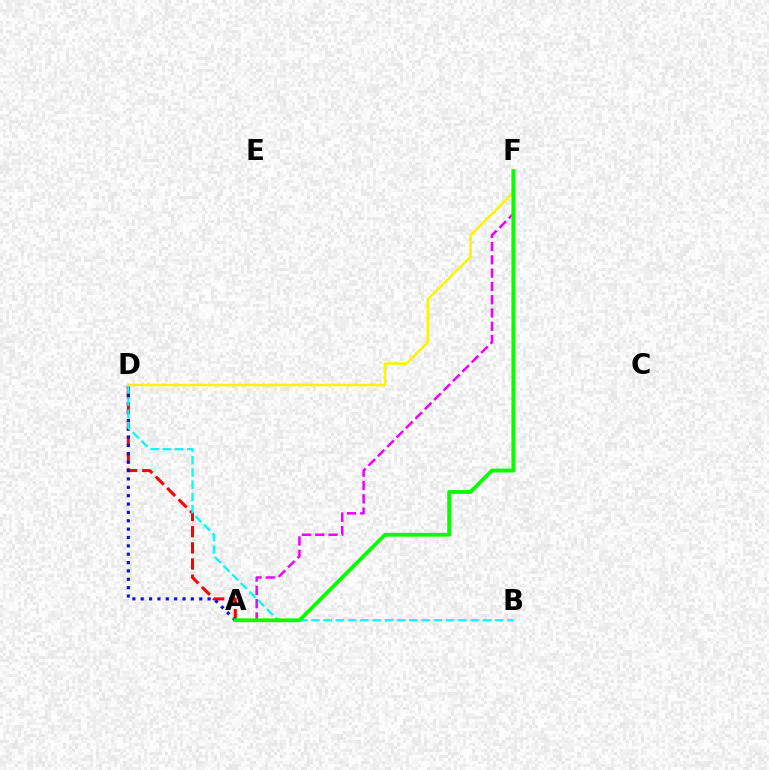{('A', 'D'): [{'color': '#ff0000', 'line_style': 'dashed', 'thickness': 2.2}, {'color': '#0010ff', 'line_style': 'dotted', 'thickness': 2.27}], ('B', 'D'): [{'color': '#00fff6', 'line_style': 'dashed', 'thickness': 1.66}], ('A', 'F'): [{'color': '#ee00ff', 'line_style': 'dashed', 'thickness': 1.8}, {'color': '#08ff00', 'line_style': 'solid', 'thickness': 2.75}], ('D', 'F'): [{'color': '#fcf500', 'line_style': 'solid', 'thickness': 1.82}]}